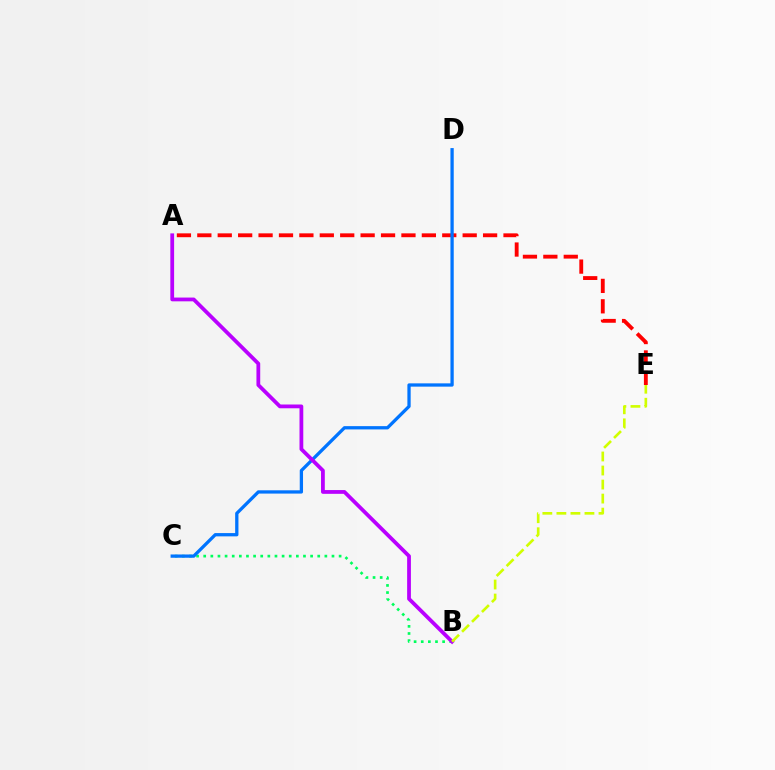{('B', 'C'): [{'color': '#00ff5c', 'line_style': 'dotted', 'thickness': 1.94}], ('A', 'E'): [{'color': '#ff0000', 'line_style': 'dashed', 'thickness': 2.77}], ('C', 'D'): [{'color': '#0074ff', 'line_style': 'solid', 'thickness': 2.36}], ('A', 'B'): [{'color': '#b900ff', 'line_style': 'solid', 'thickness': 2.72}], ('B', 'E'): [{'color': '#d1ff00', 'line_style': 'dashed', 'thickness': 1.91}]}